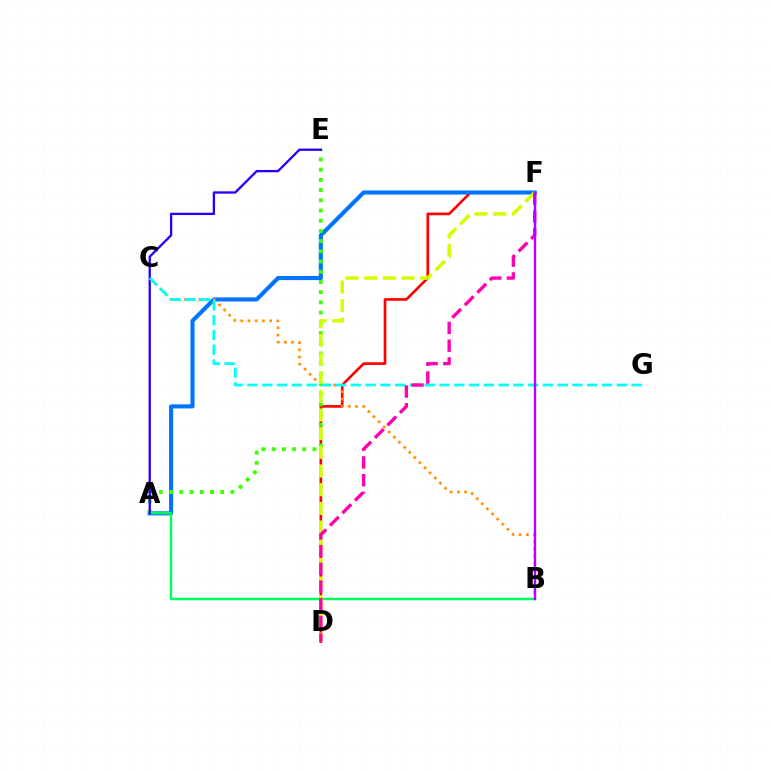{('D', 'F'): [{'color': '#ff0000', 'line_style': 'solid', 'thickness': 1.91}, {'color': '#d1ff00', 'line_style': 'dashed', 'thickness': 2.54}, {'color': '#ff00ac', 'line_style': 'dashed', 'thickness': 2.41}], ('A', 'F'): [{'color': '#0074ff', 'line_style': 'solid', 'thickness': 2.95}], ('A', 'B'): [{'color': '#00ff5c', 'line_style': 'solid', 'thickness': 1.79}], ('B', 'C'): [{'color': '#ff9400', 'line_style': 'dotted', 'thickness': 1.96}], ('A', 'E'): [{'color': '#3dff00', 'line_style': 'dotted', 'thickness': 2.77}, {'color': '#2500ff', 'line_style': 'solid', 'thickness': 1.67}], ('C', 'G'): [{'color': '#00fff6', 'line_style': 'dashed', 'thickness': 2.01}], ('B', 'F'): [{'color': '#b900ff', 'line_style': 'solid', 'thickness': 1.74}]}